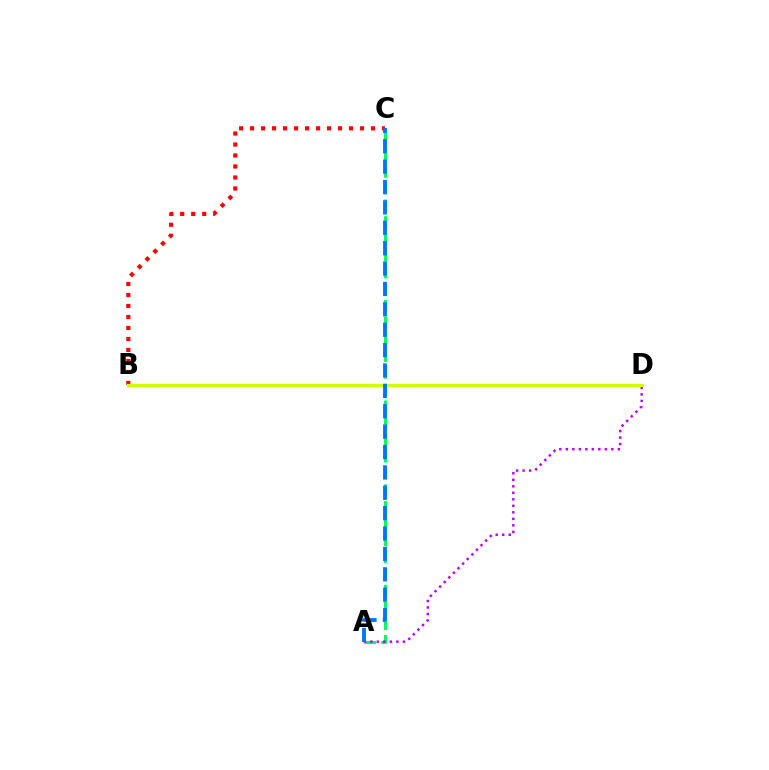{('B', 'C'): [{'color': '#ff0000', 'line_style': 'dotted', 'thickness': 2.99}], ('A', 'C'): [{'color': '#00ff5c', 'line_style': 'dashed', 'thickness': 2.28}, {'color': '#0074ff', 'line_style': 'dashed', 'thickness': 2.77}], ('A', 'D'): [{'color': '#b900ff', 'line_style': 'dotted', 'thickness': 1.77}], ('B', 'D'): [{'color': '#d1ff00', 'line_style': 'solid', 'thickness': 2.33}]}